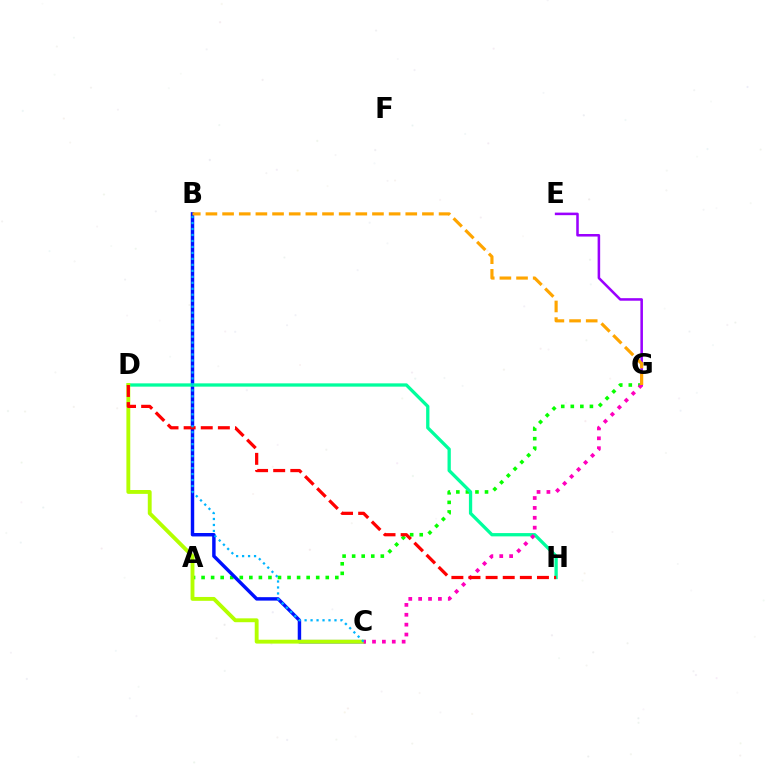{('E', 'G'): [{'color': '#9b00ff', 'line_style': 'solid', 'thickness': 1.83}], ('A', 'G'): [{'color': '#08ff00', 'line_style': 'dotted', 'thickness': 2.6}], ('B', 'C'): [{'color': '#0010ff', 'line_style': 'solid', 'thickness': 2.48}, {'color': '#00b5ff', 'line_style': 'dotted', 'thickness': 1.62}], ('D', 'H'): [{'color': '#00ff9d', 'line_style': 'solid', 'thickness': 2.37}, {'color': '#ff0000', 'line_style': 'dashed', 'thickness': 2.33}], ('C', 'D'): [{'color': '#b3ff00', 'line_style': 'solid', 'thickness': 2.78}], ('C', 'G'): [{'color': '#ff00bd', 'line_style': 'dotted', 'thickness': 2.68}], ('B', 'G'): [{'color': '#ffa500', 'line_style': 'dashed', 'thickness': 2.26}]}